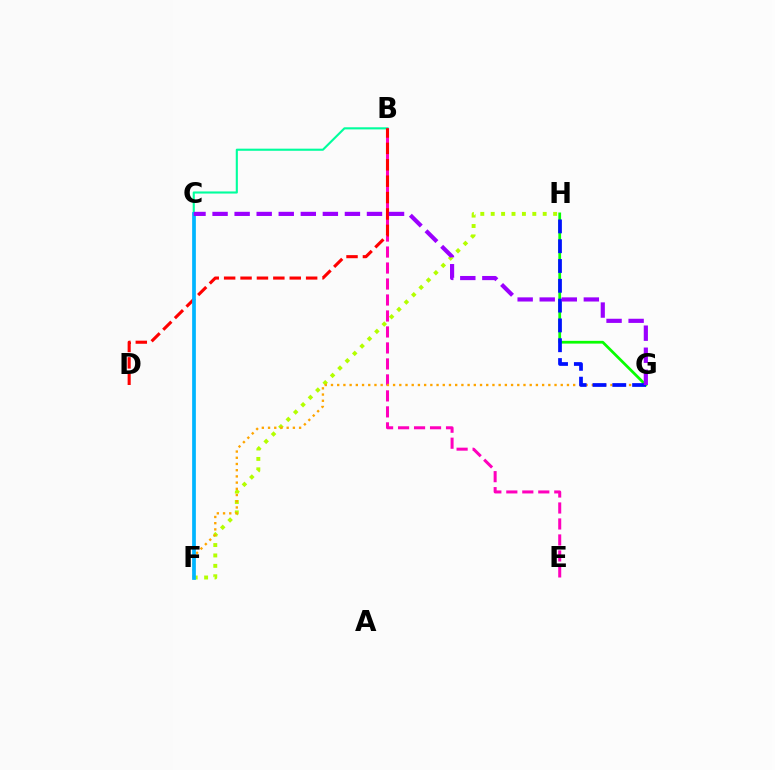{('F', 'H'): [{'color': '#b3ff00', 'line_style': 'dotted', 'thickness': 2.83}], ('B', 'C'): [{'color': '#00ff9d', 'line_style': 'solid', 'thickness': 1.52}], ('B', 'E'): [{'color': '#ff00bd', 'line_style': 'dashed', 'thickness': 2.17}], ('F', 'G'): [{'color': '#ffa500', 'line_style': 'dotted', 'thickness': 1.69}], ('B', 'D'): [{'color': '#ff0000', 'line_style': 'dashed', 'thickness': 2.23}], ('G', 'H'): [{'color': '#08ff00', 'line_style': 'solid', 'thickness': 1.98}, {'color': '#0010ff', 'line_style': 'dashed', 'thickness': 2.69}], ('C', 'F'): [{'color': '#00b5ff', 'line_style': 'solid', 'thickness': 2.69}], ('C', 'G'): [{'color': '#9b00ff', 'line_style': 'dashed', 'thickness': 3.0}]}